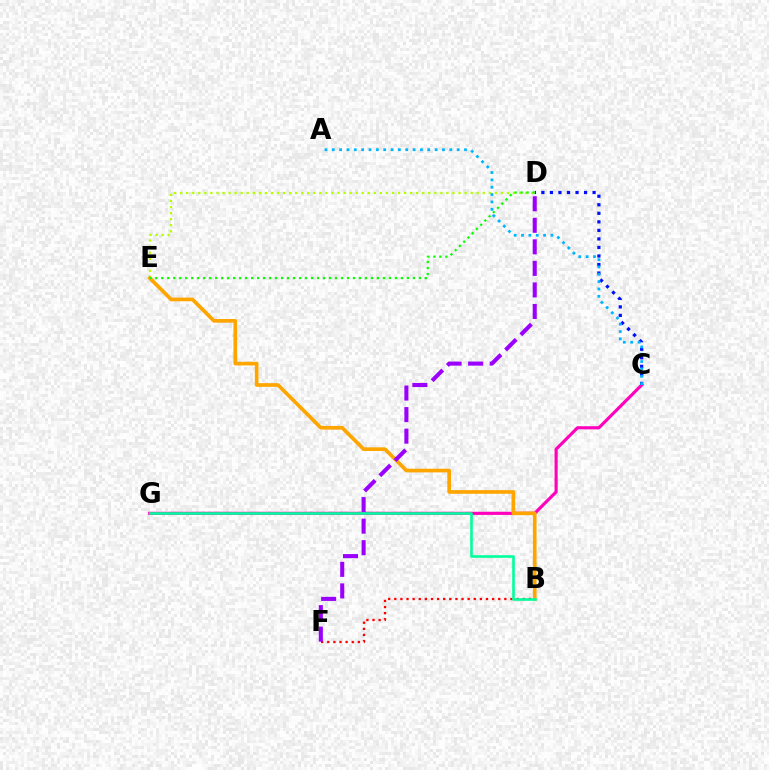{('C', 'G'): [{'color': '#ff00bd', 'line_style': 'solid', 'thickness': 2.26}], ('B', 'F'): [{'color': '#ff0000', 'line_style': 'dotted', 'thickness': 1.66}], ('D', 'E'): [{'color': '#b3ff00', 'line_style': 'dotted', 'thickness': 1.64}, {'color': '#08ff00', 'line_style': 'dotted', 'thickness': 1.63}], ('C', 'D'): [{'color': '#0010ff', 'line_style': 'dotted', 'thickness': 2.32}], ('B', 'E'): [{'color': '#ffa500', 'line_style': 'solid', 'thickness': 2.64}], ('D', 'F'): [{'color': '#9b00ff', 'line_style': 'dashed', 'thickness': 2.93}], ('B', 'G'): [{'color': '#00ff9d', 'line_style': 'solid', 'thickness': 1.88}], ('A', 'C'): [{'color': '#00b5ff', 'line_style': 'dotted', 'thickness': 2.0}]}